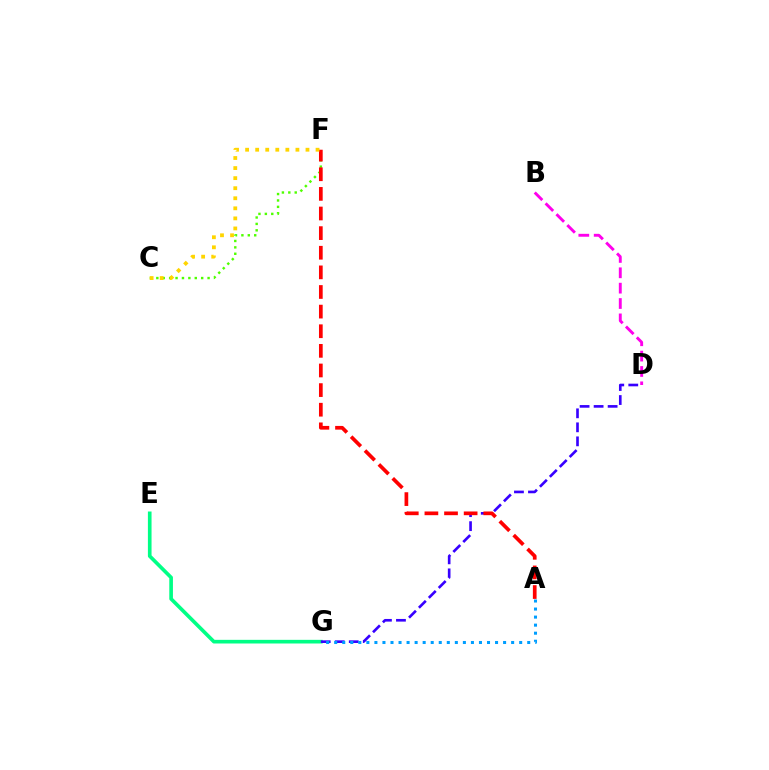{('C', 'F'): [{'color': '#4fff00', 'line_style': 'dotted', 'thickness': 1.74}, {'color': '#ffd500', 'line_style': 'dotted', 'thickness': 2.73}], ('E', 'G'): [{'color': '#00ff86', 'line_style': 'solid', 'thickness': 2.63}], ('D', 'G'): [{'color': '#3700ff', 'line_style': 'dashed', 'thickness': 1.9}], ('B', 'D'): [{'color': '#ff00ed', 'line_style': 'dashed', 'thickness': 2.09}], ('A', 'F'): [{'color': '#ff0000', 'line_style': 'dashed', 'thickness': 2.67}], ('A', 'G'): [{'color': '#009eff', 'line_style': 'dotted', 'thickness': 2.19}]}